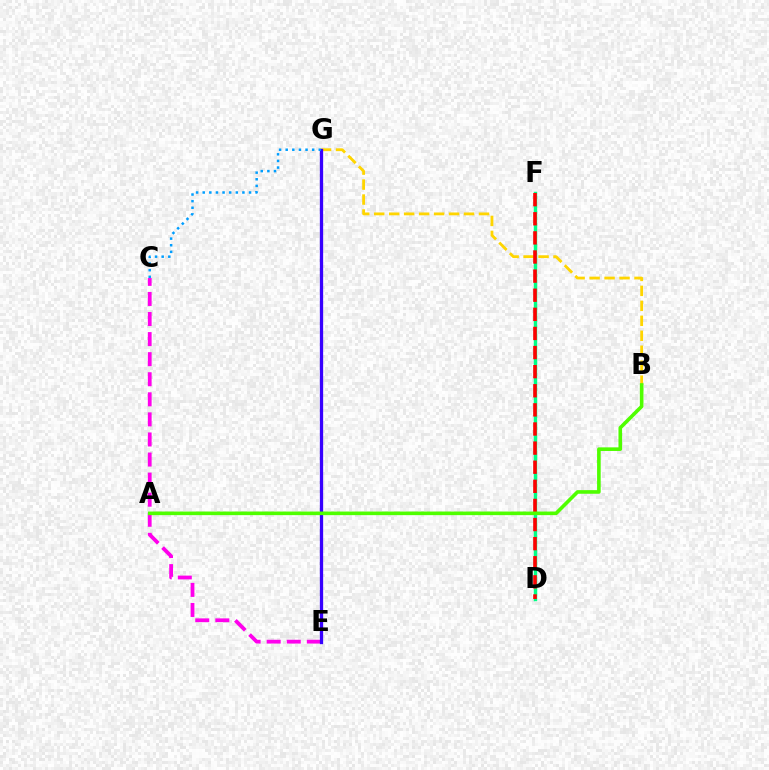{('D', 'F'): [{'color': '#00ff86', 'line_style': 'solid', 'thickness': 2.48}, {'color': '#ff0000', 'line_style': 'dashed', 'thickness': 2.6}], ('C', 'E'): [{'color': '#ff00ed', 'line_style': 'dashed', 'thickness': 2.73}], ('B', 'G'): [{'color': '#ffd500', 'line_style': 'dashed', 'thickness': 2.03}], ('E', 'G'): [{'color': '#3700ff', 'line_style': 'solid', 'thickness': 2.37}], ('A', 'B'): [{'color': '#4fff00', 'line_style': 'solid', 'thickness': 2.6}], ('C', 'G'): [{'color': '#009eff', 'line_style': 'dotted', 'thickness': 1.8}]}